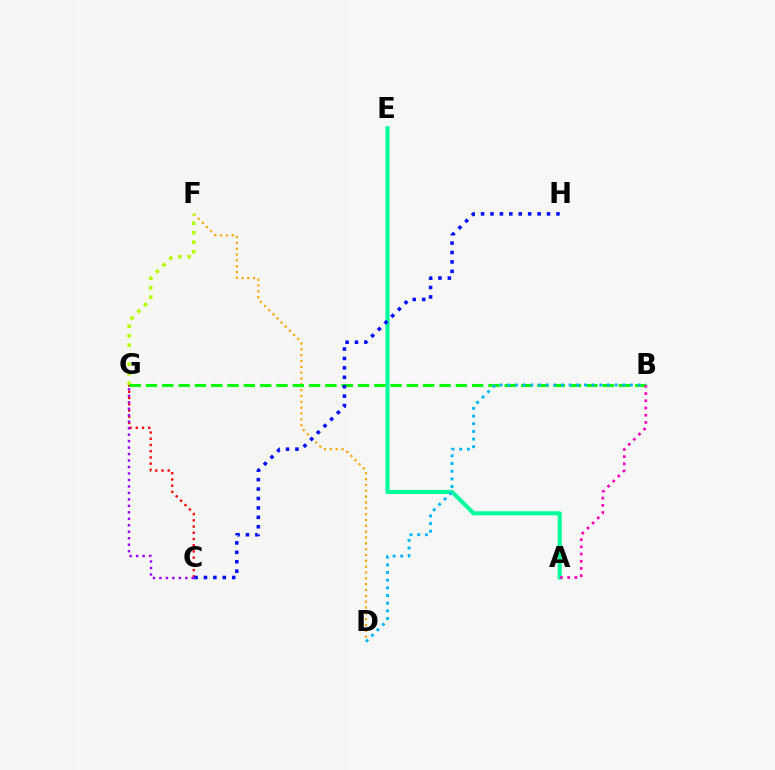{('D', 'F'): [{'color': '#ffa500', 'line_style': 'dotted', 'thickness': 1.59}], ('C', 'G'): [{'color': '#ff0000', 'line_style': 'dotted', 'thickness': 1.69}, {'color': '#9b00ff', 'line_style': 'dotted', 'thickness': 1.76}], ('F', 'G'): [{'color': '#b3ff00', 'line_style': 'dotted', 'thickness': 2.58}], ('A', 'E'): [{'color': '#00ff9d', 'line_style': 'solid', 'thickness': 2.95}], ('B', 'G'): [{'color': '#08ff00', 'line_style': 'dashed', 'thickness': 2.22}], ('A', 'B'): [{'color': '#ff00bd', 'line_style': 'dotted', 'thickness': 1.96}], ('B', 'D'): [{'color': '#00b5ff', 'line_style': 'dotted', 'thickness': 2.08}], ('C', 'H'): [{'color': '#0010ff', 'line_style': 'dotted', 'thickness': 2.56}]}